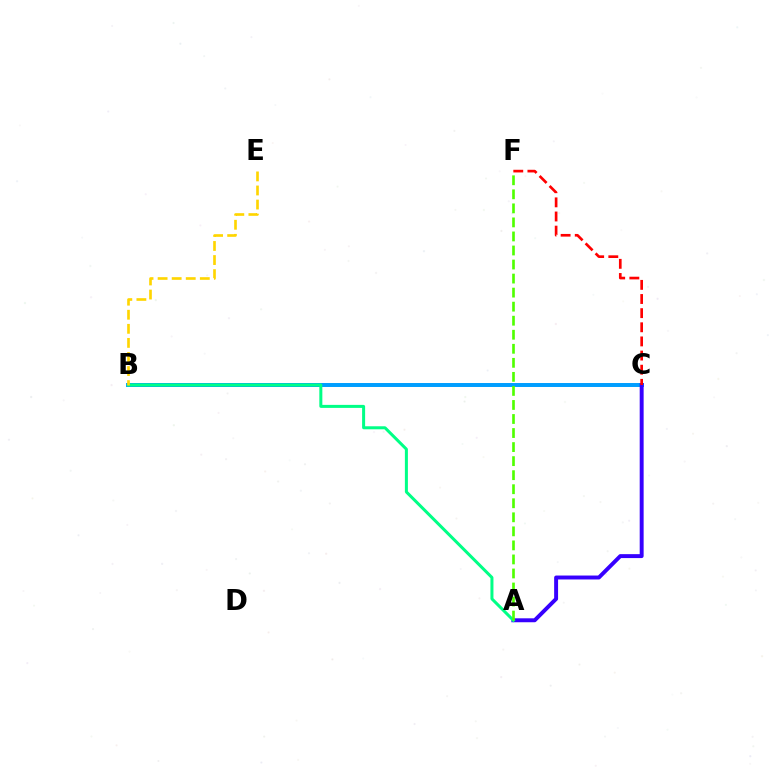{('B', 'C'): [{'color': '#ff00ed', 'line_style': 'dashed', 'thickness': 1.63}, {'color': '#009eff', 'line_style': 'solid', 'thickness': 2.85}], ('A', 'C'): [{'color': '#3700ff', 'line_style': 'solid', 'thickness': 2.83}], ('A', 'B'): [{'color': '#00ff86', 'line_style': 'solid', 'thickness': 2.17}], ('C', 'F'): [{'color': '#ff0000', 'line_style': 'dashed', 'thickness': 1.92}], ('A', 'F'): [{'color': '#4fff00', 'line_style': 'dashed', 'thickness': 1.91}], ('B', 'E'): [{'color': '#ffd500', 'line_style': 'dashed', 'thickness': 1.91}]}